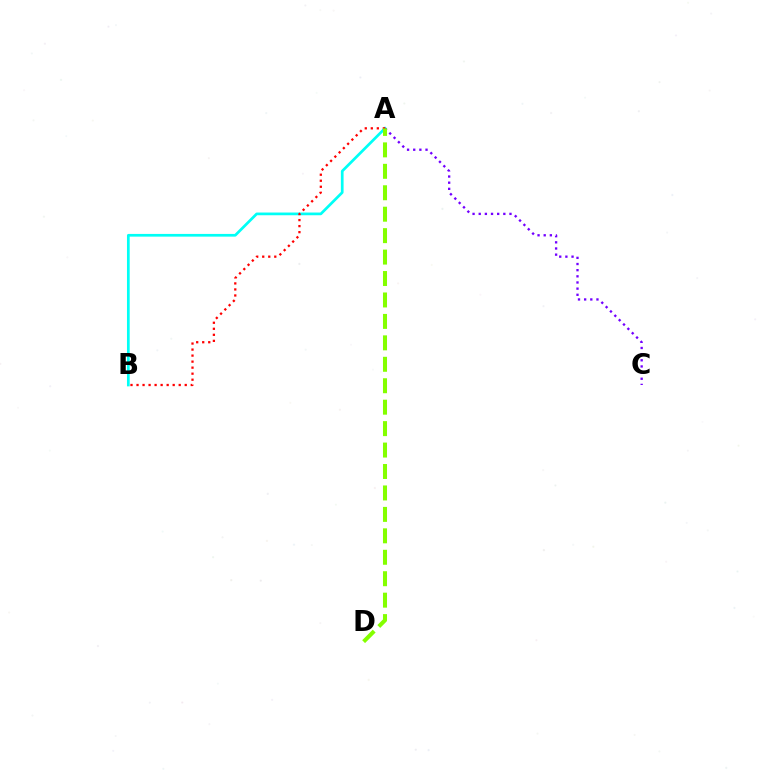{('A', 'B'): [{'color': '#00fff6', 'line_style': 'solid', 'thickness': 1.95}, {'color': '#ff0000', 'line_style': 'dotted', 'thickness': 1.64}], ('A', 'C'): [{'color': '#7200ff', 'line_style': 'dotted', 'thickness': 1.67}], ('A', 'D'): [{'color': '#84ff00', 'line_style': 'dashed', 'thickness': 2.91}]}